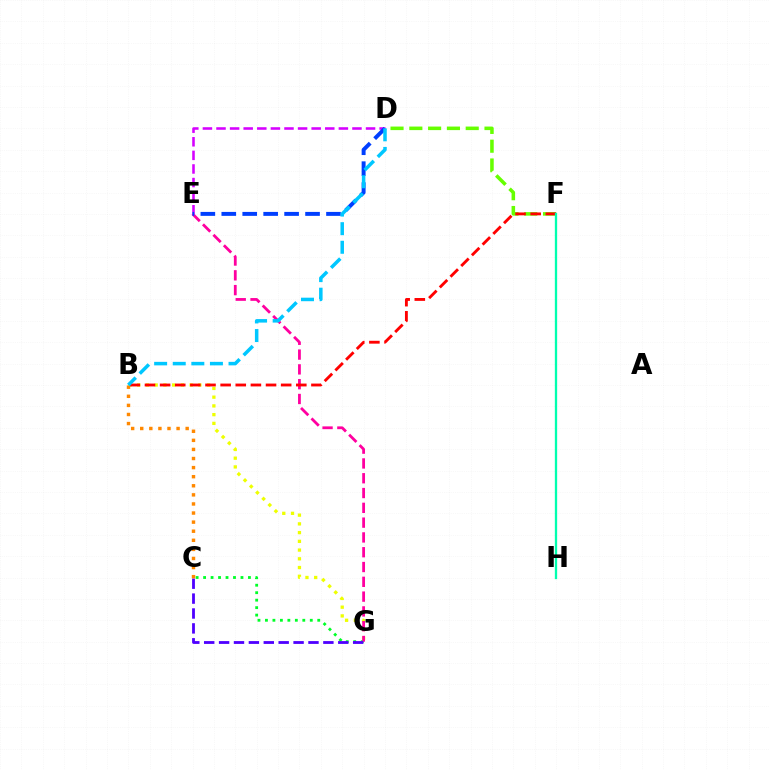{('D', 'F'): [{'color': '#66ff00', 'line_style': 'dashed', 'thickness': 2.55}], ('B', 'G'): [{'color': '#eeff00', 'line_style': 'dotted', 'thickness': 2.37}], ('C', 'G'): [{'color': '#00ff27', 'line_style': 'dotted', 'thickness': 2.03}, {'color': '#4f00ff', 'line_style': 'dashed', 'thickness': 2.02}], ('E', 'G'): [{'color': '#ff00a0', 'line_style': 'dashed', 'thickness': 2.01}], ('B', 'F'): [{'color': '#ff0000', 'line_style': 'dashed', 'thickness': 2.06}], ('D', 'E'): [{'color': '#d600ff', 'line_style': 'dashed', 'thickness': 1.85}, {'color': '#003fff', 'line_style': 'dashed', 'thickness': 2.84}], ('B', 'C'): [{'color': '#ff8800', 'line_style': 'dotted', 'thickness': 2.47}], ('F', 'H'): [{'color': '#00ffaf', 'line_style': 'solid', 'thickness': 1.66}], ('B', 'D'): [{'color': '#00c7ff', 'line_style': 'dashed', 'thickness': 2.53}]}